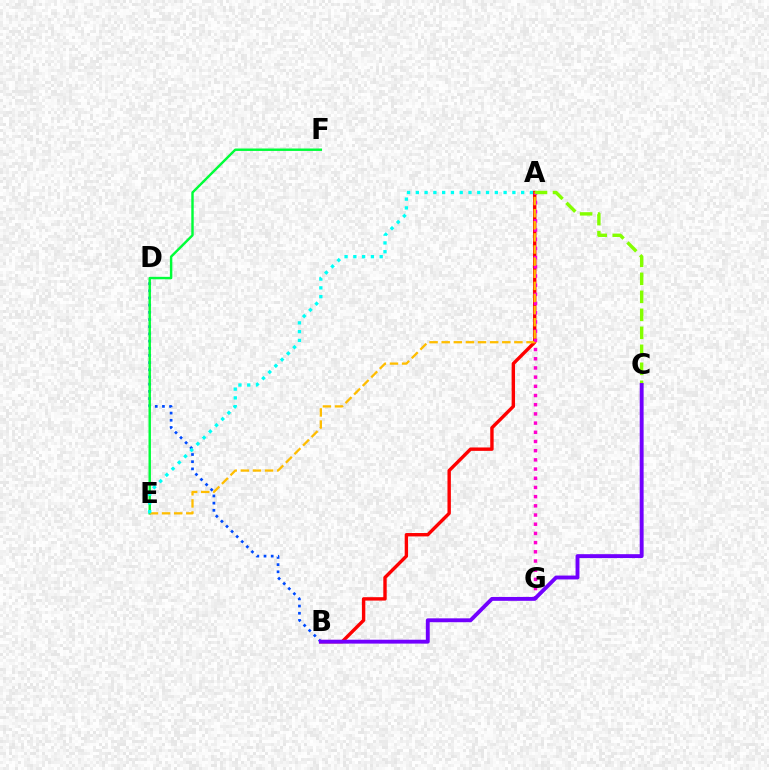{('A', 'B'): [{'color': '#ff0000', 'line_style': 'solid', 'thickness': 2.44}], ('A', 'G'): [{'color': '#ff00cf', 'line_style': 'dotted', 'thickness': 2.5}], ('B', 'D'): [{'color': '#004bff', 'line_style': 'dotted', 'thickness': 1.95}], ('A', 'C'): [{'color': '#84ff00', 'line_style': 'dashed', 'thickness': 2.44}], ('E', 'F'): [{'color': '#00ff39', 'line_style': 'solid', 'thickness': 1.76}], ('A', 'E'): [{'color': '#ffbd00', 'line_style': 'dashed', 'thickness': 1.65}, {'color': '#00fff6', 'line_style': 'dotted', 'thickness': 2.38}], ('B', 'C'): [{'color': '#7200ff', 'line_style': 'solid', 'thickness': 2.8}]}